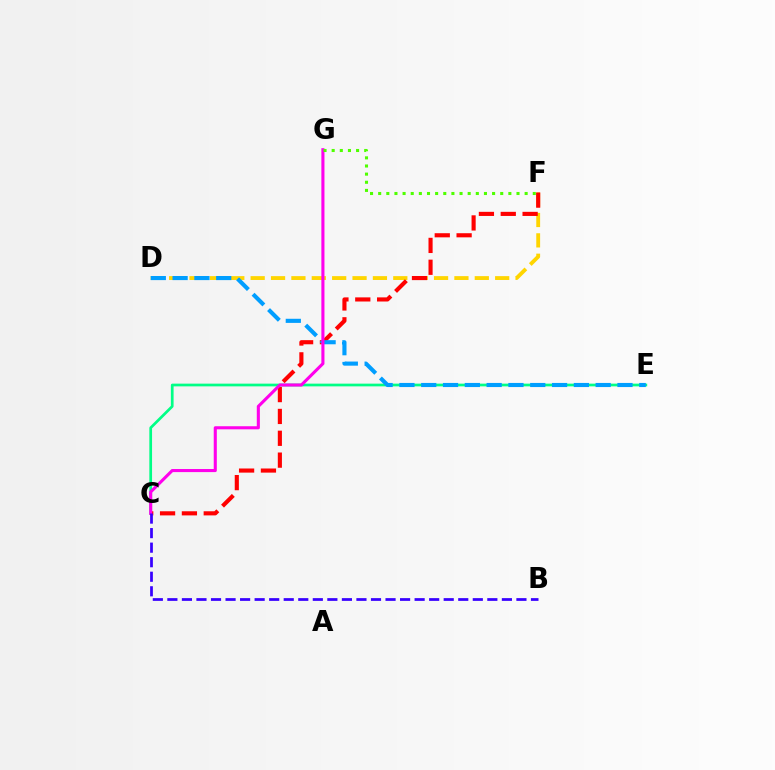{('C', 'E'): [{'color': '#00ff86', 'line_style': 'solid', 'thickness': 1.96}], ('D', 'F'): [{'color': '#ffd500', 'line_style': 'dashed', 'thickness': 2.77}], ('C', 'F'): [{'color': '#ff0000', 'line_style': 'dashed', 'thickness': 2.97}], ('D', 'E'): [{'color': '#009eff', 'line_style': 'dashed', 'thickness': 2.96}], ('C', 'G'): [{'color': '#ff00ed', 'line_style': 'solid', 'thickness': 2.22}], ('B', 'C'): [{'color': '#3700ff', 'line_style': 'dashed', 'thickness': 1.98}], ('F', 'G'): [{'color': '#4fff00', 'line_style': 'dotted', 'thickness': 2.21}]}